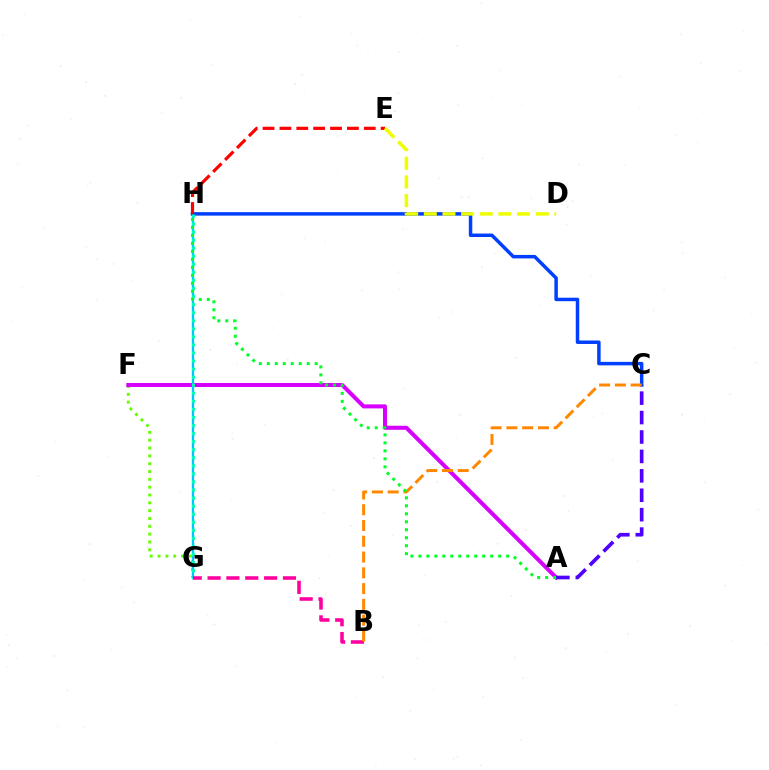{('F', 'G'): [{'color': '#66ff00', 'line_style': 'dotted', 'thickness': 2.13}], ('A', 'F'): [{'color': '#d600ff', 'line_style': 'solid', 'thickness': 2.9}], ('G', 'H'): [{'color': '#00c7ff', 'line_style': 'solid', 'thickness': 1.7}, {'color': '#00ffaf', 'line_style': 'dotted', 'thickness': 2.19}], ('C', 'H'): [{'color': '#003fff', 'line_style': 'solid', 'thickness': 2.51}], ('E', 'H'): [{'color': '#ff0000', 'line_style': 'dashed', 'thickness': 2.29}], ('B', 'G'): [{'color': '#ff00a0', 'line_style': 'dashed', 'thickness': 2.56}], ('A', 'C'): [{'color': '#4f00ff', 'line_style': 'dashed', 'thickness': 2.64}], ('B', 'C'): [{'color': '#ff8800', 'line_style': 'dashed', 'thickness': 2.14}], ('D', 'E'): [{'color': '#eeff00', 'line_style': 'dashed', 'thickness': 2.53}], ('A', 'H'): [{'color': '#00ff27', 'line_style': 'dotted', 'thickness': 2.17}]}